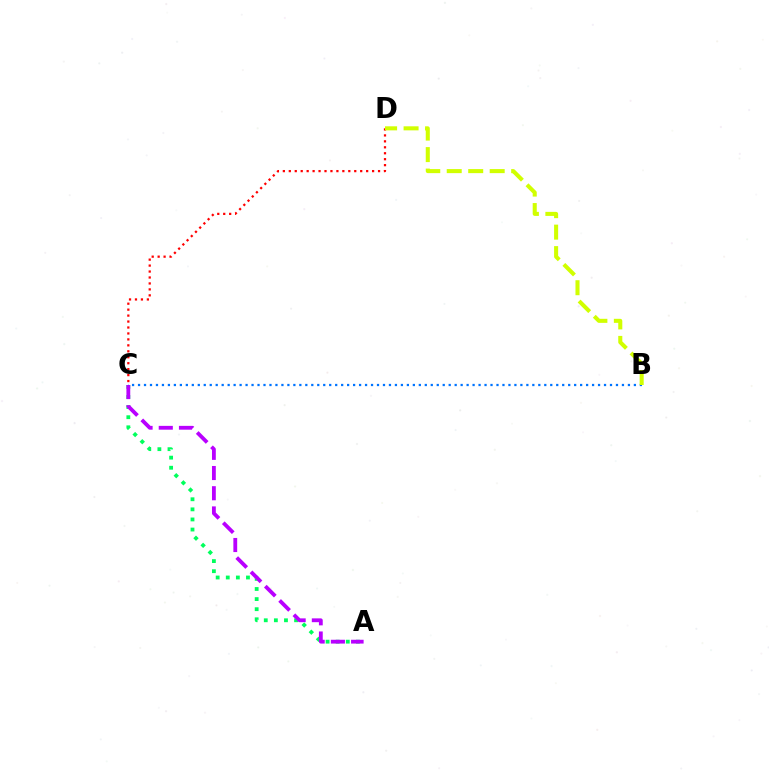{('C', 'D'): [{'color': '#ff0000', 'line_style': 'dotted', 'thickness': 1.62}], ('A', 'C'): [{'color': '#00ff5c', 'line_style': 'dotted', 'thickness': 2.74}, {'color': '#b900ff', 'line_style': 'dashed', 'thickness': 2.75}], ('B', 'C'): [{'color': '#0074ff', 'line_style': 'dotted', 'thickness': 1.62}], ('B', 'D'): [{'color': '#d1ff00', 'line_style': 'dashed', 'thickness': 2.92}]}